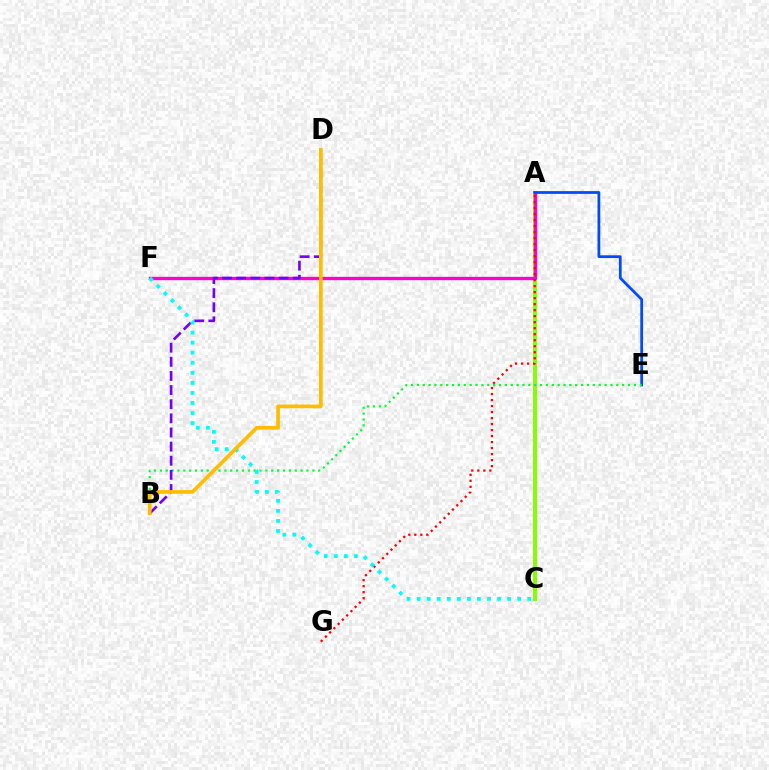{('A', 'C'): [{'color': '#84ff00', 'line_style': 'solid', 'thickness': 2.87}], ('A', 'F'): [{'color': '#ff00cf', 'line_style': 'solid', 'thickness': 2.41}], ('A', 'E'): [{'color': '#004bff', 'line_style': 'solid', 'thickness': 1.99}], ('A', 'G'): [{'color': '#ff0000', 'line_style': 'dotted', 'thickness': 1.63}], ('B', 'E'): [{'color': '#00ff39', 'line_style': 'dotted', 'thickness': 1.59}], ('B', 'D'): [{'color': '#7200ff', 'line_style': 'dashed', 'thickness': 1.92}, {'color': '#ffbd00', 'line_style': 'solid', 'thickness': 2.67}], ('C', 'F'): [{'color': '#00fff6', 'line_style': 'dotted', 'thickness': 2.73}]}